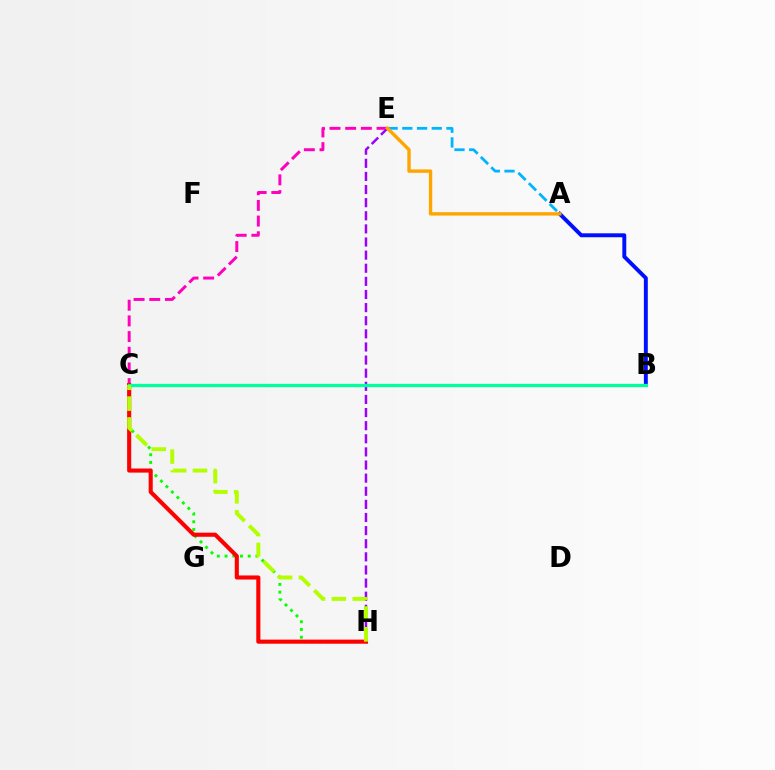{('C', 'H'): [{'color': '#08ff00', 'line_style': 'dotted', 'thickness': 2.1}, {'color': '#ff0000', 'line_style': 'solid', 'thickness': 2.95}, {'color': '#b3ff00', 'line_style': 'dashed', 'thickness': 2.83}], ('C', 'E'): [{'color': '#ff00bd', 'line_style': 'dashed', 'thickness': 2.13}], ('E', 'H'): [{'color': '#9b00ff', 'line_style': 'dashed', 'thickness': 1.78}], ('A', 'B'): [{'color': '#0010ff', 'line_style': 'solid', 'thickness': 2.83}], ('B', 'C'): [{'color': '#00ff9d', 'line_style': 'solid', 'thickness': 2.37}], ('A', 'E'): [{'color': '#00b5ff', 'line_style': 'dashed', 'thickness': 2.0}, {'color': '#ffa500', 'line_style': 'solid', 'thickness': 2.43}]}